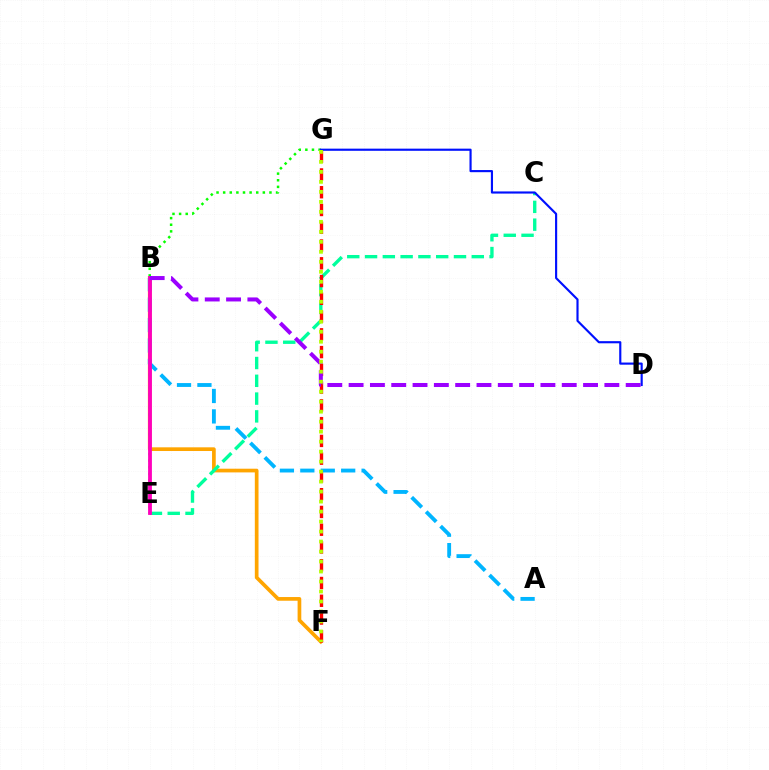{('B', 'F'): [{'color': '#ffa500', 'line_style': 'solid', 'thickness': 2.66}], ('C', 'E'): [{'color': '#00ff9d', 'line_style': 'dashed', 'thickness': 2.42}], ('F', 'G'): [{'color': '#ff0000', 'line_style': 'dashed', 'thickness': 2.41}, {'color': '#b3ff00', 'line_style': 'dotted', 'thickness': 2.71}], ('E', 'G'): [{'color': '#08ff00', 'line_style': 'dotted', 'thickness': 1.8}], ('D', 'G'): [{'color': '#0010ff', 'line_style': 'solid', 'thickness': 1.55}], ('A', 'B'): [{'color': '#00b5ff', 'line_style': 'dashed', 'thickness': 2.77}], ('B', 'E'): [{'color': '#ff00bd', 'line_style': 'solid', 'thickness': 2.74}], ('B', 'D'): [{'color': '#9b00ff', 'line_style': 'dashed', 'thickness': 2.9}]}